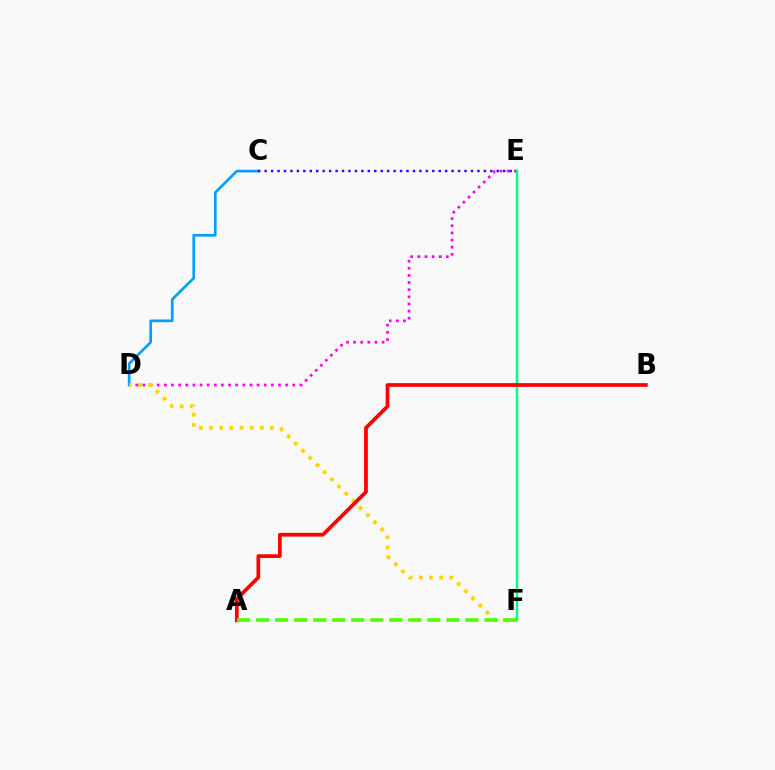{('C', 'D'): [{'color': '#009eff', 'line_style': 'solid', 'thickness': 1.92}], ('D', 'E'): [{'color': '#ff00ed', 'line_style': 'dotted', 'thickness': 1.94}], ('C', 'E'): [{'color': '#3700ff', 'line_style': 'dotted', 'thickness': 1.75}], ('D', 'F'): [{'color': '#ffd500', 'line_style': 'dotted', 'thickness': 2.76}], ('E', 'F'): [{'color': '#00ff86', 'line_style': 'solid', 'thickness': 1.8}], ('A', 'B'): [{'color': '#ff0000', 'line_style': 'solid', 'thickness': 2.68}], ('A', 'F'): [{'color': '#4fff00', 'line_style': 'dashed', 'thickness': 2.58}]}